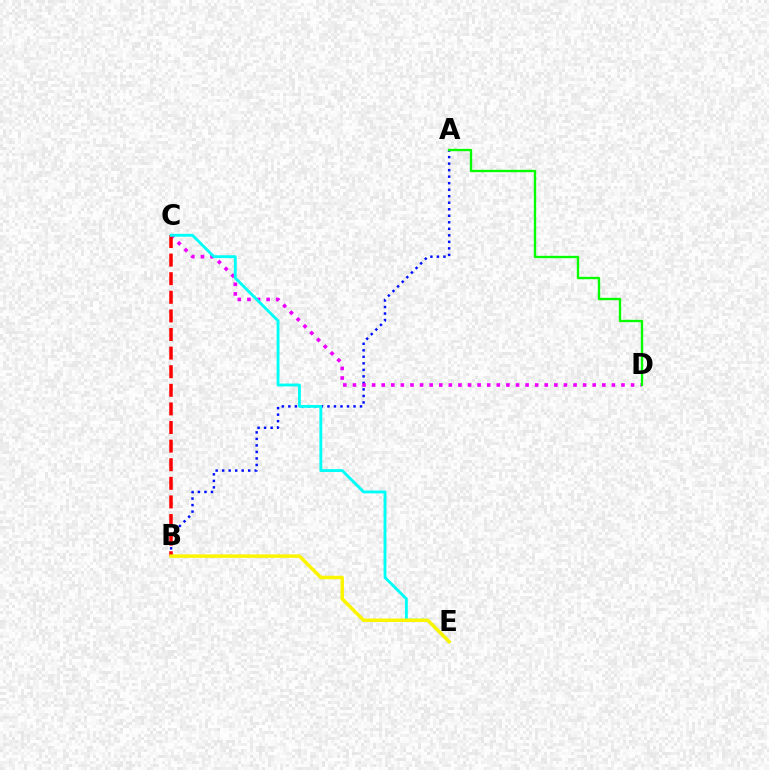{('A', 'B'): [{'color': '#0010ff', 'line_style': 'dotted', 'thickness': 1.77}], ('C', 'D'): [{'color': '#ee00ff', 'line_style': 'dotted', 'thickness': 2.61}], ('A', 'D'): [{'color': '#08ff00', 'line_style': 'solid', 'thickness': 1.7}], ('B', 'C'): [{'color': '#ff0000', 'line_style': 'dashed', 'thickness': 2.53}], ('C', 'E'): [{'color': '#00fff6', 'line_style': 'solid', 'thickness': 2.06}], ('B', 'E'): [{'color': '#fcf500', 'line_style': 'solid', 'thickness': 2.5}]}